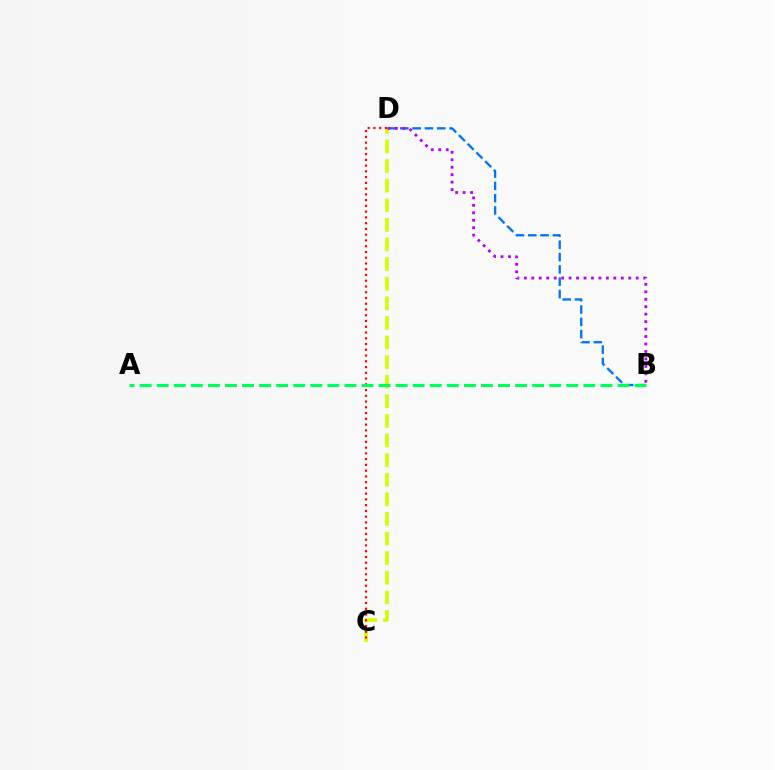{('B', 'D'): [{'color': '#0074ff', 'line_style': 'dashed', 'thickness': 1.67}, {'color': '#b900ff', 'line_style': 'dotted', 'thickness': 2.03}], ('C', 'D'): [{'color': '#d1ff00', 'line_style': 'dashed', 'thickness': 2.66}, {'color': '#ff0000', 'line_style': 'dotted', 'thickness': 1.56}], ('A', 'B'): [{'color': '#00ff5c', 'line_style': 'dashed', 'thickness': 2.32}]}